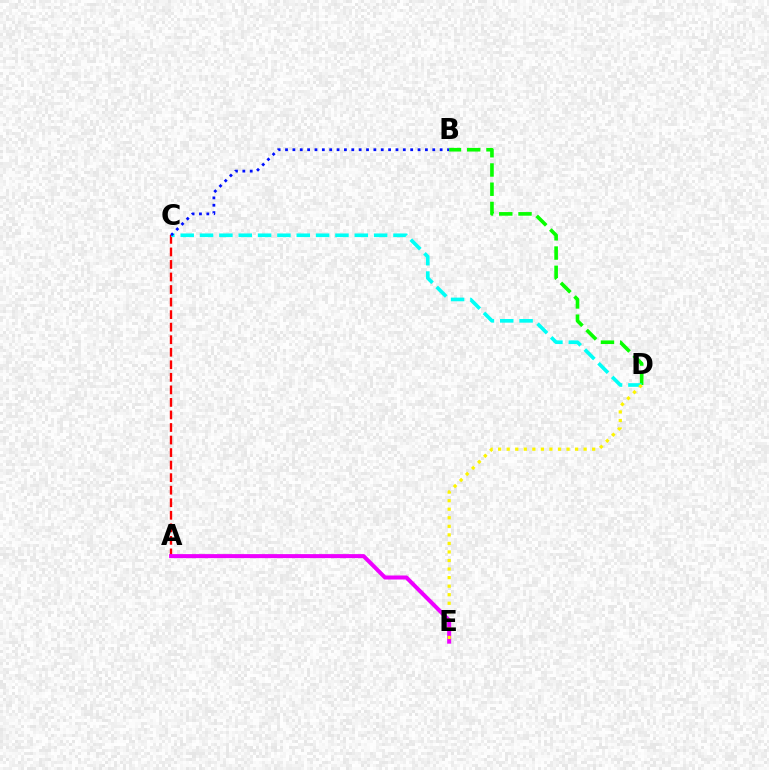{('A', 'C'): [{'color': '#ff0000', 'line_style': 'dashed', 'thickness': 1.7}], ('B', 'D'): [{'color': '#08ff00', 'line_style': 'dashed', 'thickness': 2.61}], ('A', 'E'): [{'color': '#ee00ff', 'line_style': 'solid', 'thickness': 2.89}], ('C', 'D'): [{'color': '#00fff6', 'line_style': 'dashed', 'thickness': 2.63}], ('D', 'E'): [{'color': '#fcf500', 'line_style': 'dotted', 'thickness': 2.32}], ('B', 'C'): [{'color': '#0010ff', 'line_style': 'dotted', 'thickness': 2.0}]}